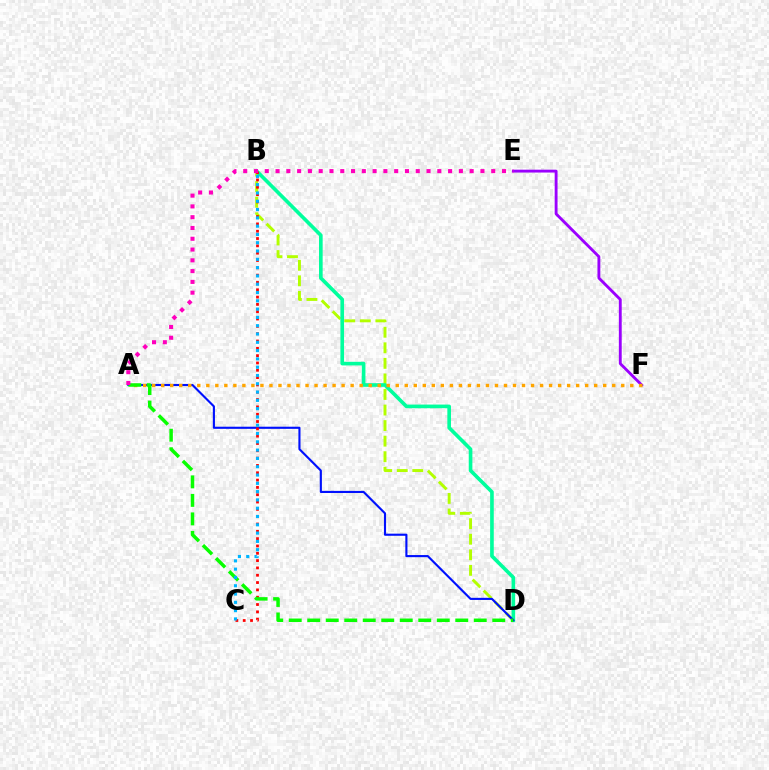{('E', 'F'): [{'color': '#9b00ff', 'line_style': 'solid', 'thickness': 2.06}], ('B', 'D'): [{'color': '#b3ff00', 'line_style': 'dashed', 'thickness': 2.11}, {'color': '#00ff9d', 'line_style': 'solid', 'thickness': 2.62}], ('A', 'D'): [{'color': '#0010ff', 'line_style': 'solid', 'thickness': 1.53}, {'color': '#08ff00', 'line_style': 'dashed', 'thickness': 2.51}], ('B', 'C'): [{'color': '#ff0000', 'line_style': 'dotted', 'thickness': 1.99}, {'color': '#00b5ff', 'line_style': 'dotted', 'thickness': 2.25}], ('A', 'F'): [{'color': '#ffa500', 'line_style': 'dotted', 'thickness': 2.45}], ('A', 'E'): [{'color': '#ff00bd', 'line_style': 'dotted', 'thickness': 2.93}]}